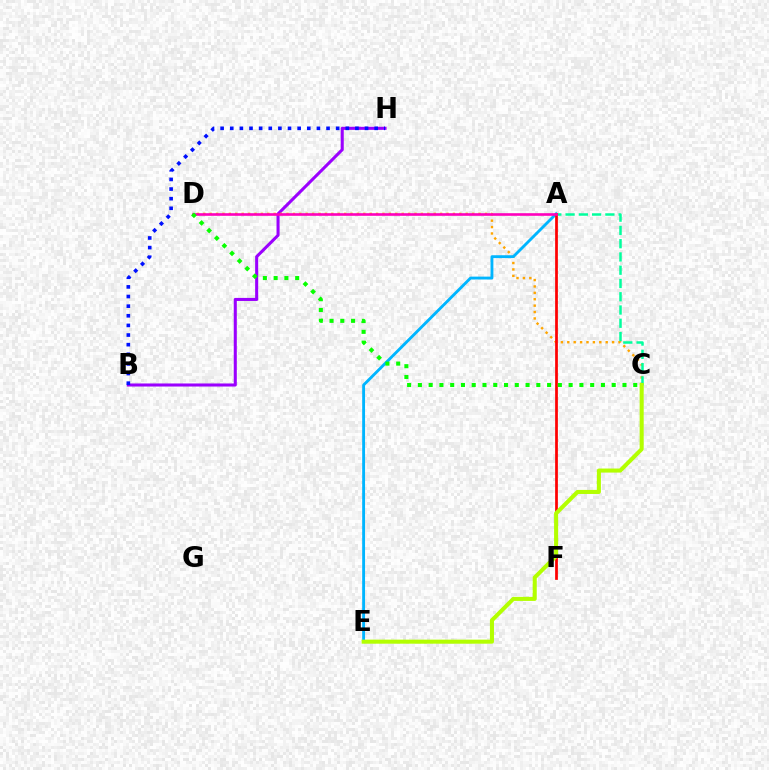{('B', 'H'): [{'color': '#9b00ff', 'line_style': 'solid', 'thickness': 2.2}, {'color': '#0010ff', 'line_style': 'dotted', 'thickness': 2.62}], ('C', 'D'): [{'color': '#ffa500', 'line_style': 'dotted', 'thickness': 1.74}, {'color': '#08ff00', 'line_style': 'dotted', 'thickness': 2.93}], ('A', 'E'): [{'color': '#00b5ff', 'line_style': 'solid', 'thickness': 2.06}], ('A', 'C'): [{'color': '#00ff9d', 'line_style': 'dashed', 'thickness': 1.8}], ('A', 'F'): [{'color': '#ff0000', 'line_style': 'solid', 'thickness': 1.97}], ('C', 'E'): [{'color': '#b3ff00', 'line_style': 'solid', 'thickness': 2.92}], ('A', 'D'): [{'color': '#ff00bd', 'line_style': 'solid', 'thickness': 1.88}]}